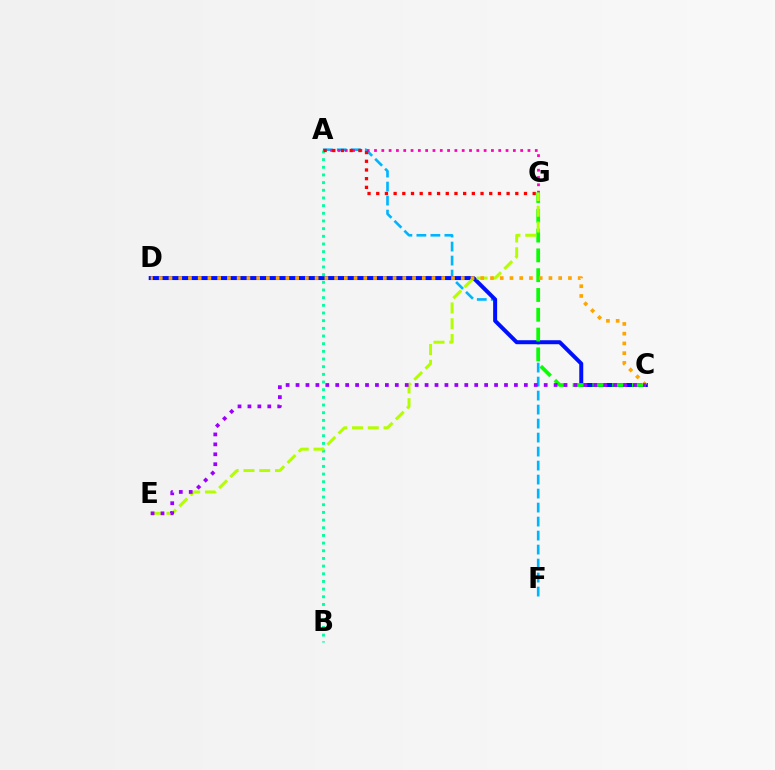{('A', 'F'): [{'color': '#00b5ff', 'line_style': 'dashed', 'thickness': 1.9}], ('C', 'D'): [{'color': '#0010ff', 'line_style': 'solid', 'thickness': 2.87}, {'color': '#ffa500', 'line_style': 'dotted', 'thickness': 2.65}], ('A', 'G'): [{'color': '#ff00bd', 'line_style': 'dotted', 'thickness': 1.99}, {'color': '#ff0000', 'line_style': 'dotted', 'thickness': 2.36}], ('C', 'G'): [{'color': '#08ff00', 'line_style': 'dashed', 'thickness': 2.69}], ('A', 'B'): [{'color': '#00ff9d', 'line_style': 'dotted', 'thickness': 2.08}], ('E', 'G'): [{'color': '#b3ff00', 'line_style': 'dashed', 'thickness': 2.14}], ('C', 'E'): [{'color': '#9b00ff', 'line_style': 'dotted', 'thickness': 2.7}]}